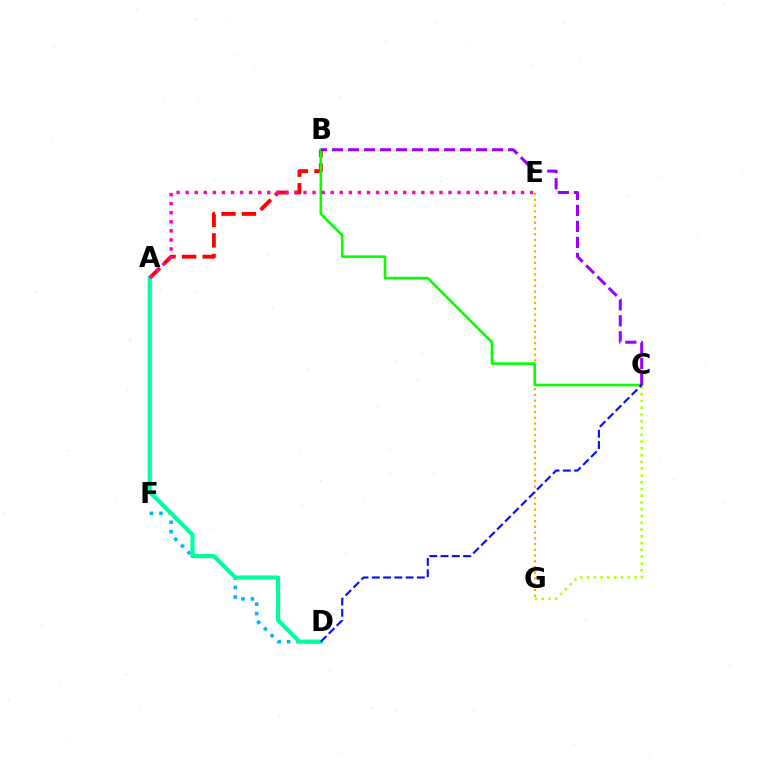{('A', 'B'): [{'color': '#ff0000', 'line_style': 'dashed', 'thickness': 2.79}], ('E', 'G'): [{'color': '#ffa500', 'line_style': 'dotted', 'thickness': 1.56}], ('B', 'C'): [{'color': '#08ff00', 'line_style': 'solid', 'thickness': 1.88}, {'color': '#9b00ff', 'line_style': 'dashed', 'thickness': 2.17}], ('D', 'F'): [{'color': '#00b5ff', 'line_style': 'dotted', 'thickness': 2.58}], ('A', 'D'): [{'color': '#00ff9d', 'line_style': 'solid', 'thickness': 3.0}], ('C', 'G'): [{'color': '#b3ff00', 'line_style': 'dotted', 'thickness': 1.84}], ('C', 'D'): [{'color': '#0010ff', 'line_style': 'dashed', 'thickness': 1.53}], ('A', 'E'): [{'color': '#ff00bd', 'line_style': 'dotted', 'thickness': 2.46}]}